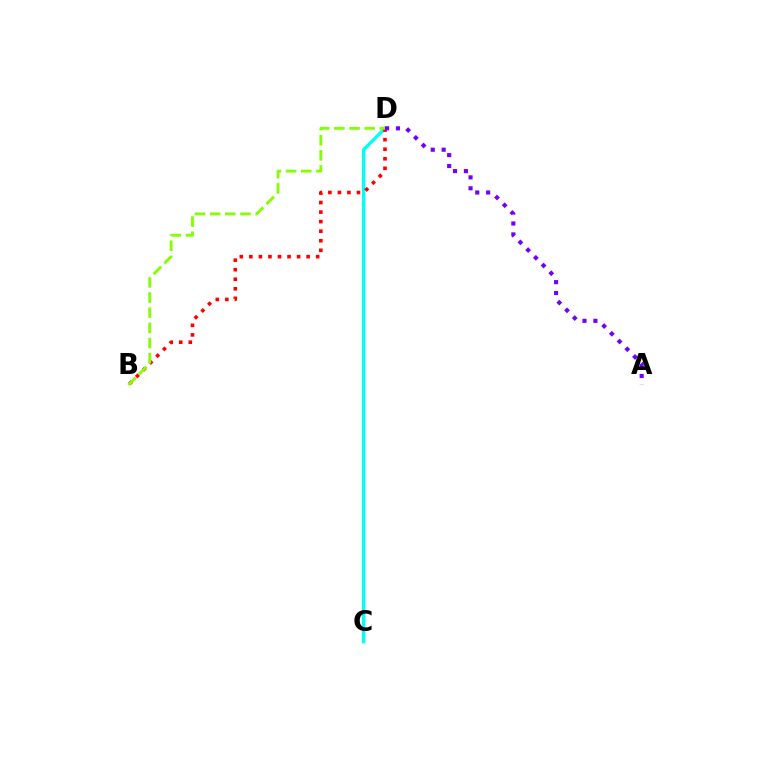{('C', 'D'): [{'color': '#00fff6', 'line_style': 'solid', 'thickness': 2.42}], ('B', 'D'): [{'color': '#ff0000', 'line_style': 'dotted', 'thickness': 2.59}, {'color': '#84ff00', 'line_style': 'dashed', 'thickness': 2.06}], ('A', 'D'): [{'color': '#7200ff', 'line_style': 'dotted', 'thickness': 2.96}]}